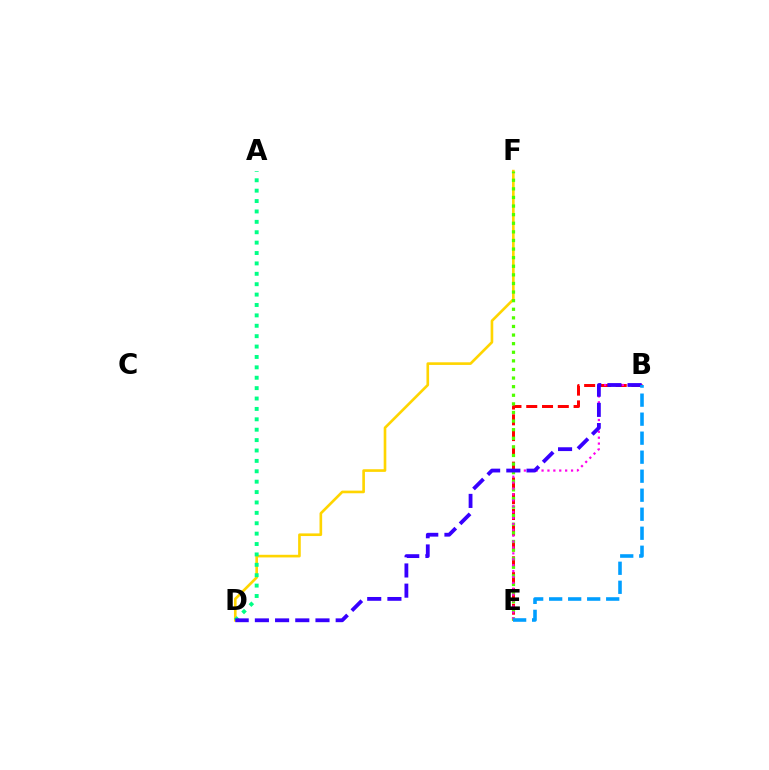{('B', 'E'): [{'color': '#ff0000', 'line_style': 'dashed', 'thickness': 2.14}, {'color': '#ff00ed', 'line_style': 'dotted', 'thickness': 1.6}, {'color': '#009eff', 'line_style': 'dashed', 'thickness': 2.58}], ('D', 'F'): [{'color': '#ffd500', 'line_style': 'solid', 'thickness': 1.9}], ('E', 'F'): [{'color': '#4fff00', 'line_style': 'dotted', 'thickness': 2.34}], ('A', 'D'): [{'color': '#00ff86', 'line_style': 'dotted', 'thickness': 2.82}], ('B', 'D'): [{'color': '#3700ff', 'line_style': 'dashed', 'thickness': 2.74}]}